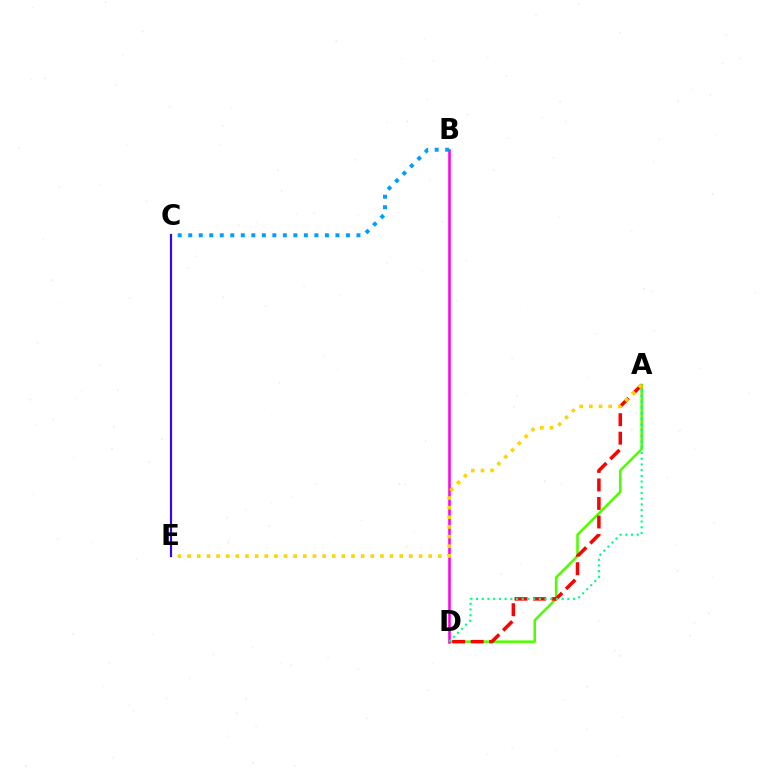{('A', 'D'): [{'color': '#4fff00', 'line_style': 'solid', 'thickness': 1.84}, {'color': '#ff0000', 'line_style': 'dashed', 'thickness': 2.52}, {'color': '#00ff86', 'line_style': 'dotted', 'thickness': 1.55}], ('B', 'D'): [{'color': '#ff00ed', 'line_style': 'solid', 'thickness': 1.84}], ('B', 'C'): [{'color': '#009eff', 'line_style': 'dotted', 'thickness': 2.86}], ('A', 'E'): [{'color': '#ffd500', 'line_style': 'dotted', 'thickness': 2.62}], ('C', 'E'): [{'color': '#3700ff', 'line_style': 'solid', 'thickness': 1.55}]}